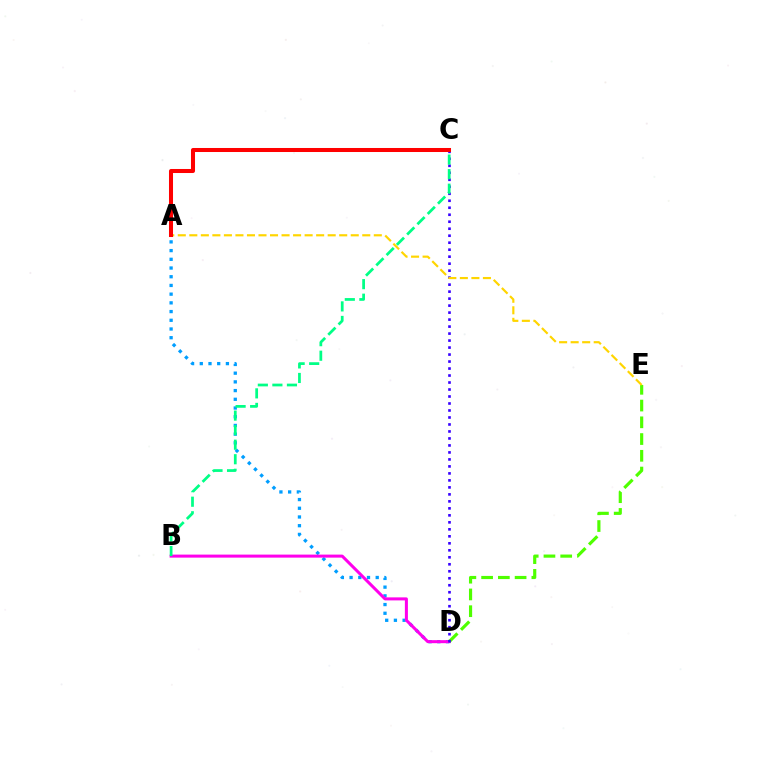{('A', 'D'): [{'color': '#009eff', 'line_style': 'dotted', 'thickness': 2.37}], ('B', 'D'): [{'color': '#ff00ed', 'line_style': 'solid', 'thickness': 2.18}], ('D', 'E'): [{'color': '#4fff00', 'line_style': 'dashed', 'thickness': 2.28}], ('C', 'D'): [{'color': '#3700ff', 'line_style': 'dotted', 'thickness': 1.9}], ('A', 'E'): [{'color': '#ffd500', 'line_style': 'dashed', 'thickness': 1.57}], ('B', 'C'): [{'color': '#00ff86', 'line_style': 'dashed', 'thickness': 1.98}], ('A', 'C'): [{'color': '#ff0000', 'line_style': 'solid', 'thickness': 2.9}]}